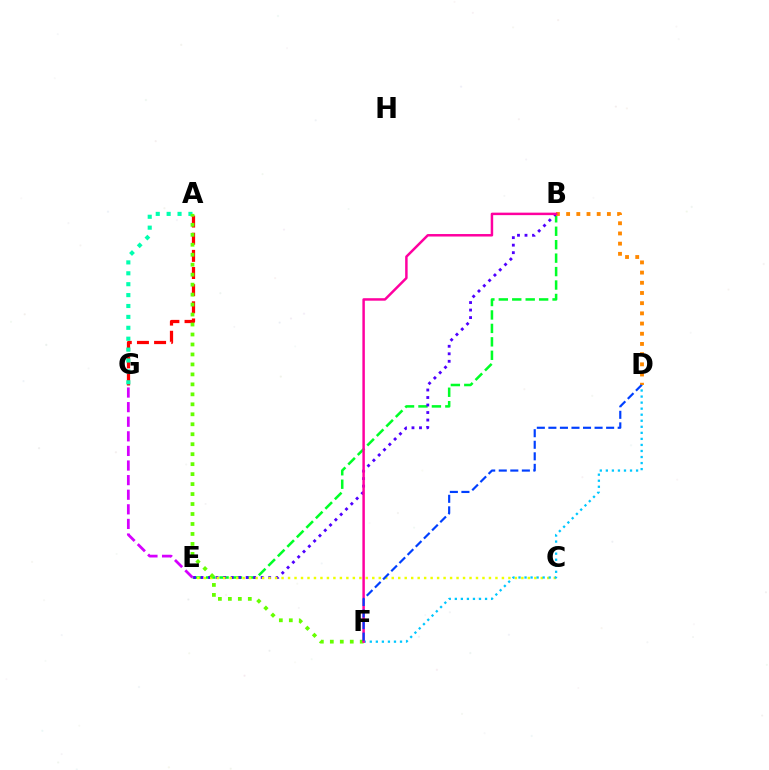{('A', 'G'): [{'color': '#ff0000', 'line_style': 'dashed', 'thickness': 2.33}, {'color': '#00ffaf', 'line_style': 'dotted', 'thickness': 2.96}], ('B', 'E'): [{'color': '#00ff27', 'line_style': 'dashed', 'thickness': 1.83}, {'color': '#4f00ff', 'line_style': 'dotted', 'thickness': 2.04}], ('C', 'E'): [{'color': '#eeff00', 'line_style': 'dotted', 'thickness': 1.76}], ('B', 'D'): [{'color': '#ff8800', 'line_style': 'dotted', 'thickness': 2.77}], ('E', 'G'): [{'color': '#d600ff', 'line_style': 'dashed', 'thickness': 1.98}], ('D', 'F'): [{'color': '#00c7ff', 'line_style': 'dotted', 'thickness': 1.64}, {'color': '#003fff', 'line_style': 'dashed', 'thickness': 1.57}], ('A', 'F'): [{'color': '#66ff00', 'line_style': 'dotted', 'thickness': 2.71}], ('B', 'F'): [{'color': '#ff00a0', 'line_style': 'solid', 'thickness': 1.79}]}